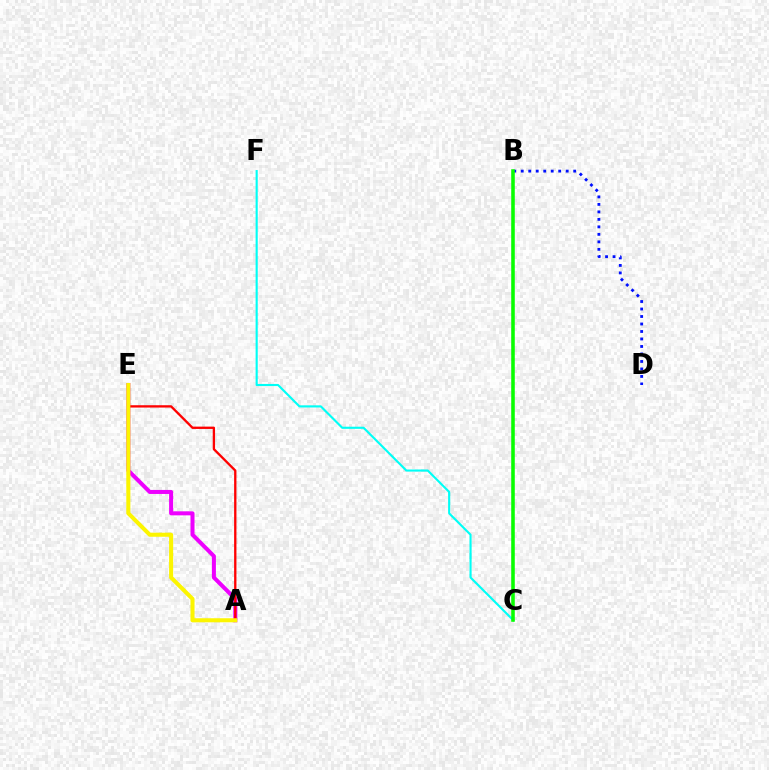{('A', 'E'): [{'color': '#ee00ff', 'line_style': 'solid', 'thickness': 2.9}, {'color': '#ff0000', 'line_style': 'solid', 'thickness': 1.67}, {'color': '#fcf500', 'line_style': 'solid', 'thickness': 2.93}], ('B', 'D'): [{'color': '#0010ff', 'line_style': 'dotted', 'thickness': 2.04}], ('C', 'F'): [{'color': '#00fff6', 'line_style': 'solid', 'thickness': 1.53}], ('B', 'C'): [{'color': '#08ff00', 'line_style': 'solid', 'thickness': 2.57}]}